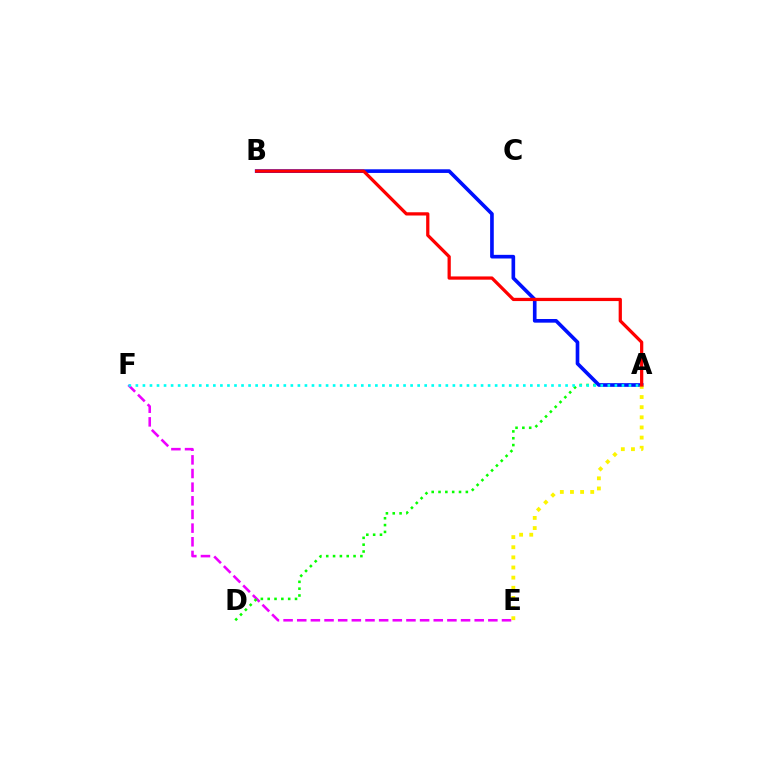{('E', 'F'): [{'color': '#ee00ff', 'line_style': 'dashed', 'thickness': 1.85}], ('A', 'D'): [{'color': '#08ff00', 'line_style': 'dotted', 'thickness': 1.86}], ('A', 'B'): [{'color': '#0010ff', 'line_style': 'solid', 'thickness': 2.63}, {'color': '#ff0000', 'line_style': 'solid', 'thickness': 2.34}], ('A', 'F'): [{'color': '#00fff6', 'line_style': 'dotted', 'thickness': 1.91}], ('A', 'E'): [{'color': '#fcf500', 'line_style': 'dotted', 'thickness': 2.75}]}